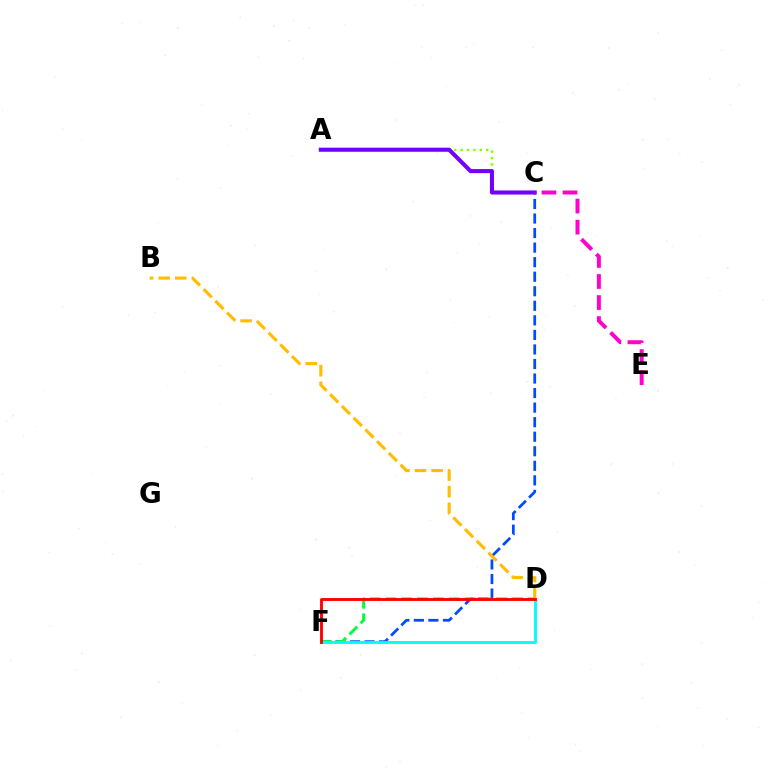{('C', 'F'): [{'color': '#004bff', 'line_style': 'dashed', 'thickness': 1.98}], ('B', 'D'): [{'color': '#ffbd00', 'line_style': 'dashed', 'thickness': 2.25}], ('D', 'F'): [{'color': '#00ff39', 'line_style': 'dashed', 'thickness': 2.15}, {'color': '#00fff6', 'line_style': 'solid', 'thickness': 2.08}, {'color': '#ff0000', 'line_style': 'solid', 'thickness': 2.06}], ('A', 'C'): [{'color': '#84ff00', 'line_style': 'dotted', 'thickness': 1.74}, {'color': '#7200ff', 'line_style': 'solid', 'thickness': 2.92}], ('C', 'E'): [{'color': '#ff00cf', 'line_style': 'dashed', 'thickness': 2.86}]}